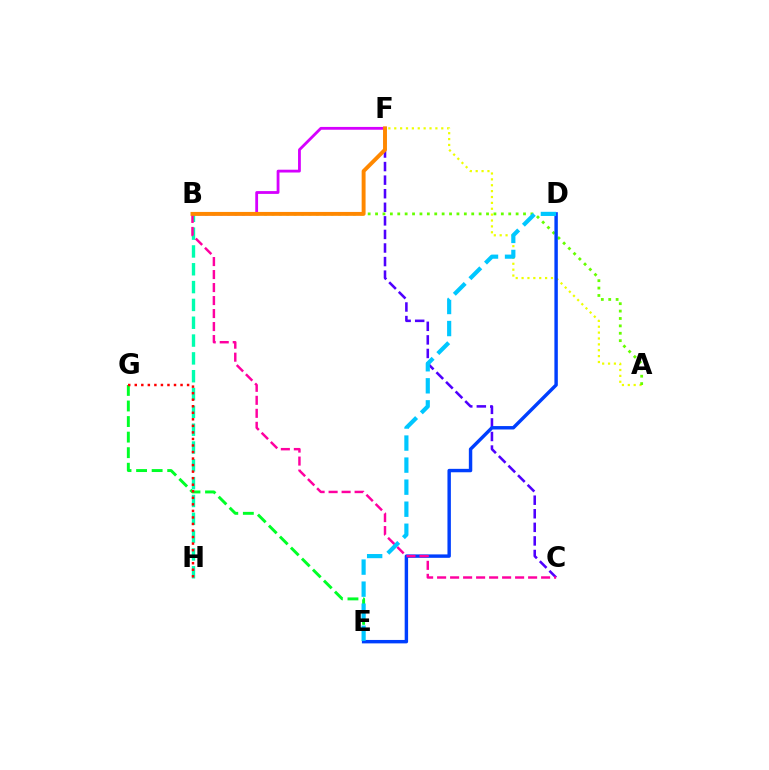{('C', 'F'): [{'color': '#4f00ff', 'line_style': 'dashed', 'thickness': 1.84}], ('B', 'H'): [{'color': '#00ffaf', 'line_style': 'dashed', 'thickness': 2.42}], ('A', 'F'): [{'color': '#eeff00', 'line_style': 'dotted', 'thickness': 1.6}], ('A', 'B'): [{'color': '#66ff00', 'line_style': 'dotted', 'thickness': 2.01}], ('E', 'G'): [{'color': '#00ff27', 'line_style': 'dashed', 'thickness': 2.11}], ('D', 'E'): [{'color': '#003fff', 'line_style': 'solid', 'thickness': 2.47}, {'color': '#00c7ff', 'line_style': 'dashed', 'thickness': 2.99}], ('G', 'H'): [{'color': '#ff0000', 'line_style': 'dotted', 'thickness': 1.78}], ('B', 'F'): [{'color': '#d600ff', 'line_style': 'solid', 'thickness': 2.02}, {'color': '#ff8800', 'line_style': 'solid', 'thickness': 2.82}], ('B', 'C'): [{'color': '#ff00a0', 'line_style': 'dashed', 'thickness': 1.77}]}